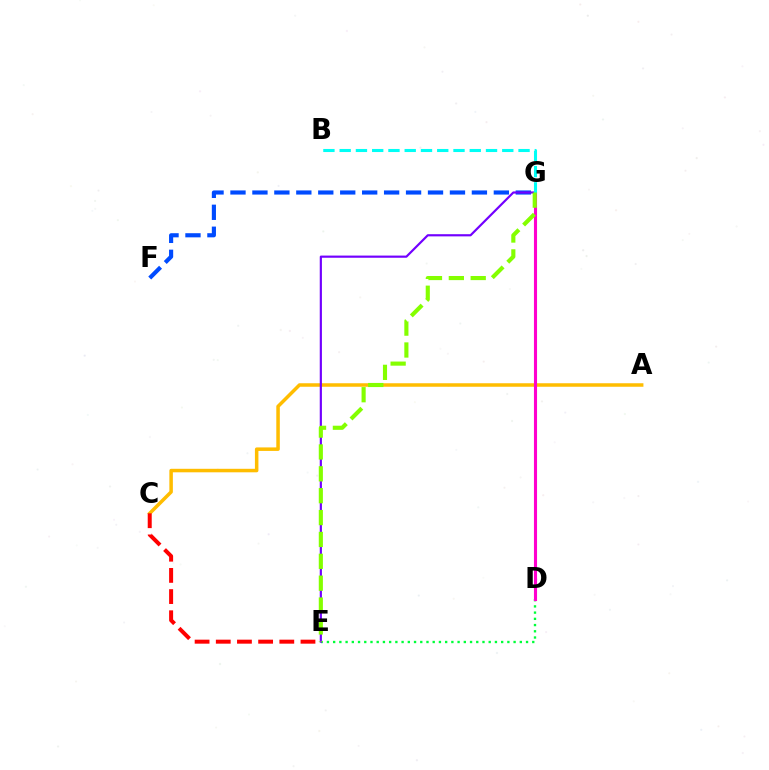{('D', 'E'): [{'color': '#00ff39', 'line_style': 'dotted', 'thickness': 1.69}], ('F', 'G'): [{'color': '#004bff', 'line_style': 'dashed', 'thickness': 2.98}], ('A', 'C'): [{'color': '#ffbd00', 'line_style': 'solid', 'thickness': 2.52}], ('E', 'G'): [{'color': '#7200ff', 'line_style': 'solid', 'thickness': 1.57}, {'color': '#84ff00', 'line_style': 'dashed', 'thickness': 2.97}], ('D', 'G'): [{'color': '#ff00cf', 'line_style': 'solid', 'thickness': 2.23}], ('B', 'G'): [{'color': '#00fff6', 'line_style': 'dashed', 'thickness': 2.21}], ('C', 'E'): [{'color': '#ff0000', 'line_style': 'dashed', 'thickness': 2.88}]}